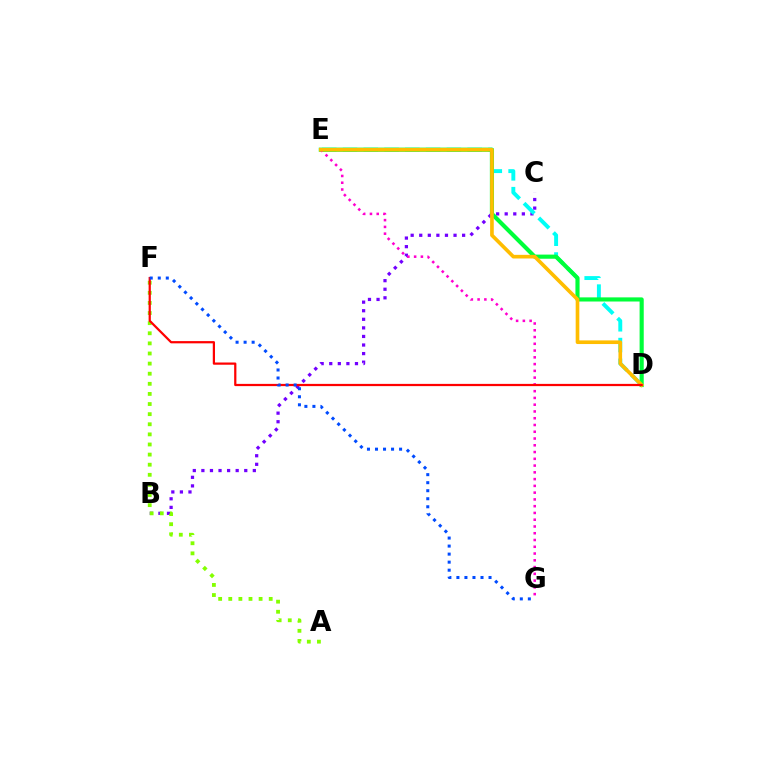{('B', 'C'): [{'color': '#7200ff', 'line_style': 'dotted', 'thickness': 2.33}], ('D', 'E'): [{'color': '#00fff6', 'line_style': 'dashed', 'thickness': 2.82}, {'color': '#00ff39', 'line_style': 'solid', 'thickness': 2.98}, {'color': '#ffbd00', 'line_style': 'solid', 'thickness': 2.62}], ('E', 'G'): [{'color': '#ff00cf', 'line_style': 'dotted', 'thickness': 1.84}], ('A', 'F'): [{'color': '#84ff00', 'line_style': 'dotted', 'thickness': 2.75}], ('D', 'F'): [{'color': '#ff0000', 'line_style': 'solid', 'thickness': 1.61}], ('F', 'G'): [{'color': '#004bff', 'line_style': 'dotted', 'thickness': 2.18}]}